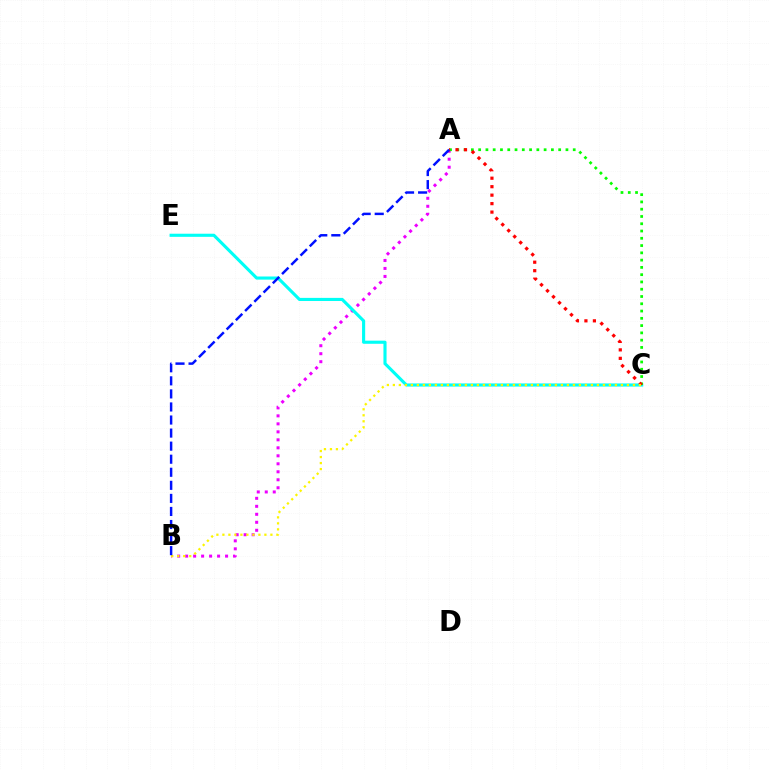{('A', 'B'): [{'color': '#ee00ff', 'line_style': 'dotted', 'thickness': 2.17}, {'color': '#0010ff', 'line_style': 'dashed', 'thickness': 1.77}], ('C', 'E'): [{'color': '#00fff6', 'line_style': 'solid', 'thickness': 2.25}], ('A', 'C'): [{'color': '#08ff00', 'line_style': 'dotted', 'thickness': 1.98}, {'color': '#ff0000', 'line_style': 'dotted', 'thickness': 2.3}], ('B', 'C'): [{'color': '#fcf500', 'line_style': 'dotted', 'thickness': 1.63}]}